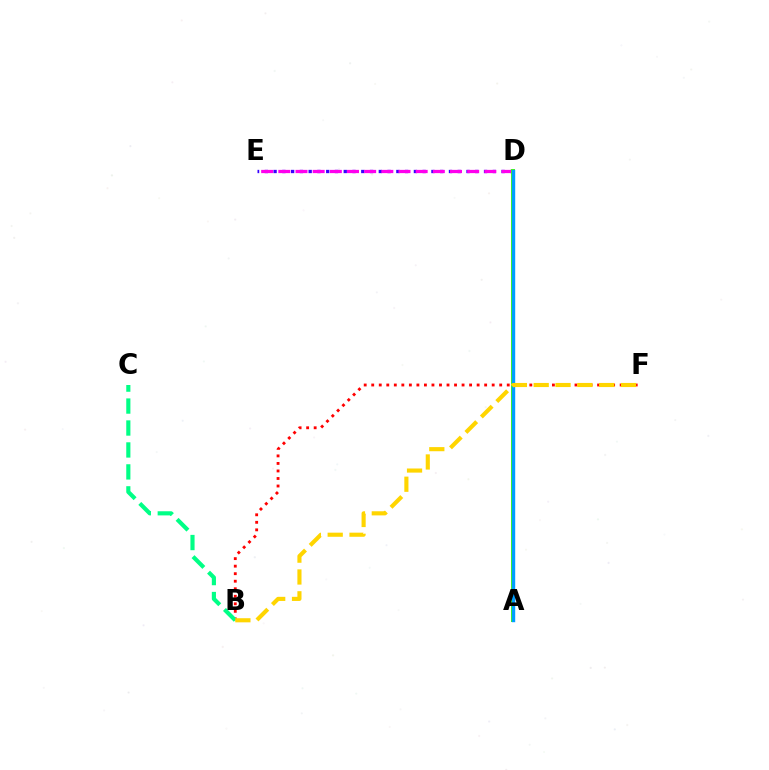{('D', 'E'): [{'color': '#3700ff', 'line_style': 'dotted', 'thickness': 2.38}, {'color': '#ff00ed', 'line_style': 'dashed', 'thickness': 2.33}], ('B', 'F'): [{'color': '#ff0000', 'line_style': 'dotted', 'thickness': 2.05}, {'color': '#ffd500', 'line_style': 'dashed', 'thickness': 2.97}], ('B', 'C'): [{'color': '#00ff86', 'line_style': 'dashed', 'thickness': 2.98}], ('A', 'D'): [{'color': '#4fff00', 'line_style': 'solid', 'thickness': 2.86}, {'color': '#009eff', 'line_style': 'solid', 'thickness': 2.46}]}